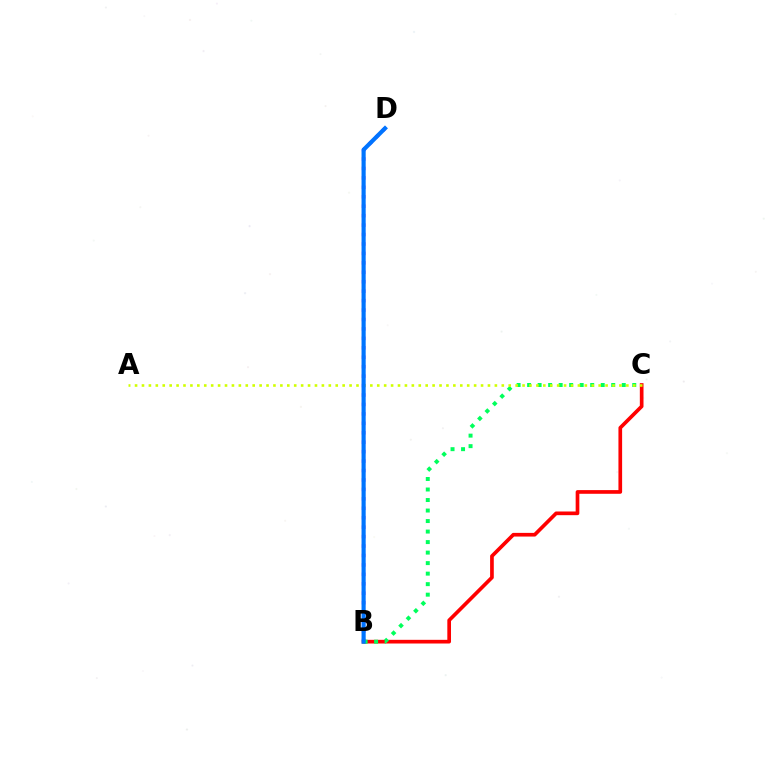{('B', 'D'): [{'color': '#b900ff', 'line_style': 'dotted', 'thickness': 2.56}, {'color': '#0074ff', 'line_style': 'solid', 'thickness': 2.99}], ('B', 'C'): [{'color': '#ff0000', 'line_style': 'solid', 'thickness': 2.65}, {'color': '#00ff5c', 'line_style': 'dotted', 'thickness': 2.86}], ('A', 'C'): [{'color': '#d1ff00', 'line_style': 'dotted', 'thickness': 1.88}]}